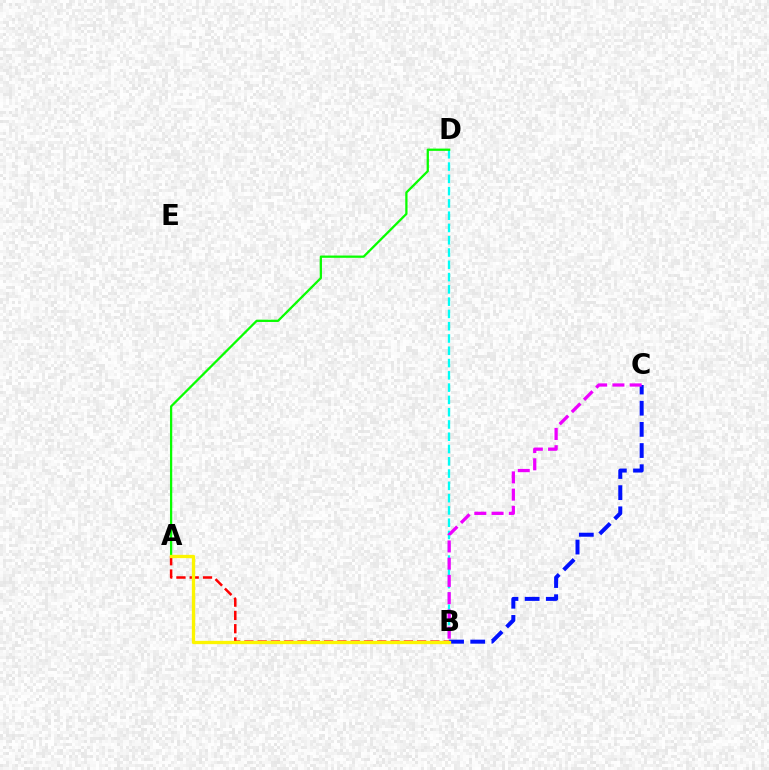{('B', 'D'): [{'color': '#00fff6', 'line_style': 'dashed', 'thickness': 1.67}], ('A', 'B'): [{'color': '#ff0000', 'line_style': 'dashed', 'thickness': 1.81}, {'color': '#fcf500', 'line_style': 'solid', 'thickness': 2.39}], ('A', 'D'): [{'color': '#08ff00', 'line_style': 'solid', 'thickness': 1.63}], ('B', 'C'): [{'color': '#0010ff', 'line_style': 'dashed', 'thickness': 2.88}, {'color': '#ee00ff', 'line_style': 'dashed', 'thickness': 2.34}]}